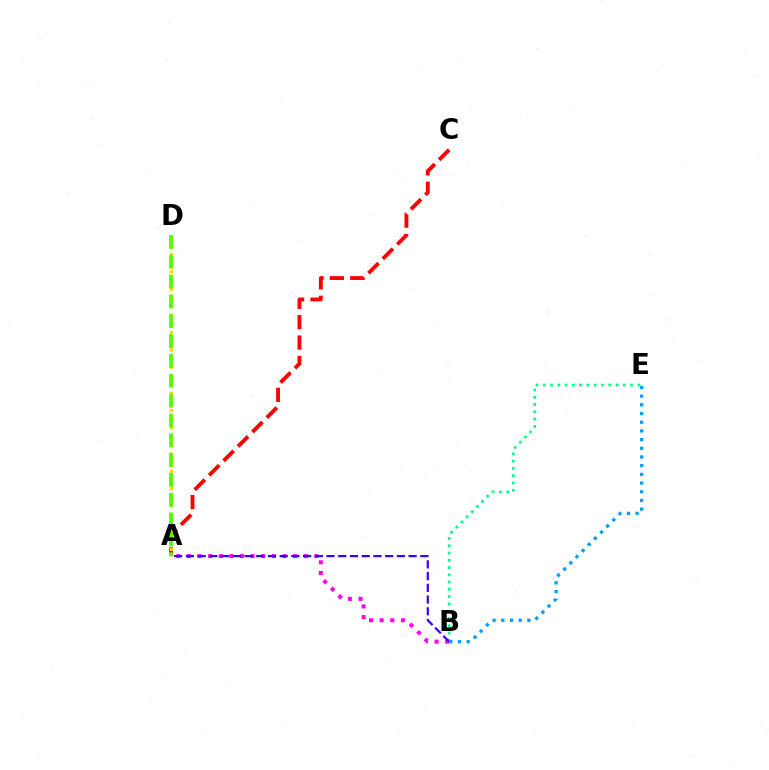{('A', 'C'): [{'color': '#ff0000', 'line_style': 'dashed', 'thickness': 2.77}], ('A', 'D'): [{'color': '#ffd500', 'line_style': 'dotted', 'thickness': 2.36}, {'color': '#4fff00', 'line_style': 'dashed', 'thickness': 2.69}], ('A', 'B'): [{'color': '#ff00ed', 'line_style': 'dotted', 'thickness': 2.89}, {'color': '#3700ff', 'line_style': 'dashed', 'thickness': 1.59}], ('B', 'E'): [{'color': '#00ff86', 'line_style': 'dotted', 'thickness': 1.98}, {'color': '#009eff', 'line_style': 'dotted', 'thickness': 2.36}]}